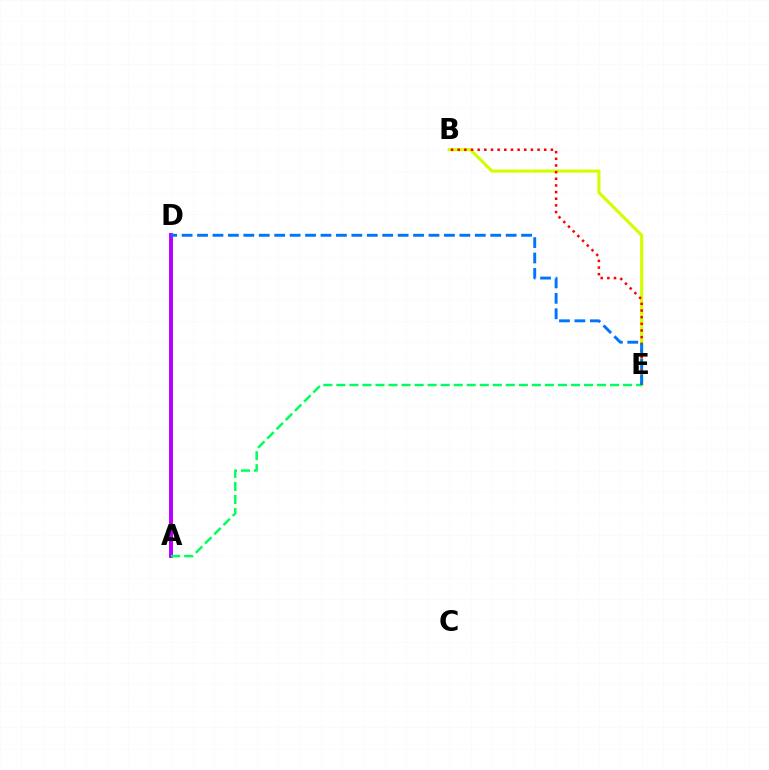{('A', 'D'): [{'color': '#b900ff', 'line_style': 'solid', 'thickness': 2.84}], ('B', 'E'): [{'color': '#d1ff00', 'line_style': 'solid', 'thickness': 2.25}, {'color': '#ff0000', 'line_style': 'dotted', 'thickness': 1.81}], ('A', 'E'): [{'color': '#00ff5c', 'line_style': 'dashed', 'thickness': 1.77}], ('D', 'E'): [{'color': '#0074ff', 'line_style': 'dashed', 'thickness': 2.1}]}